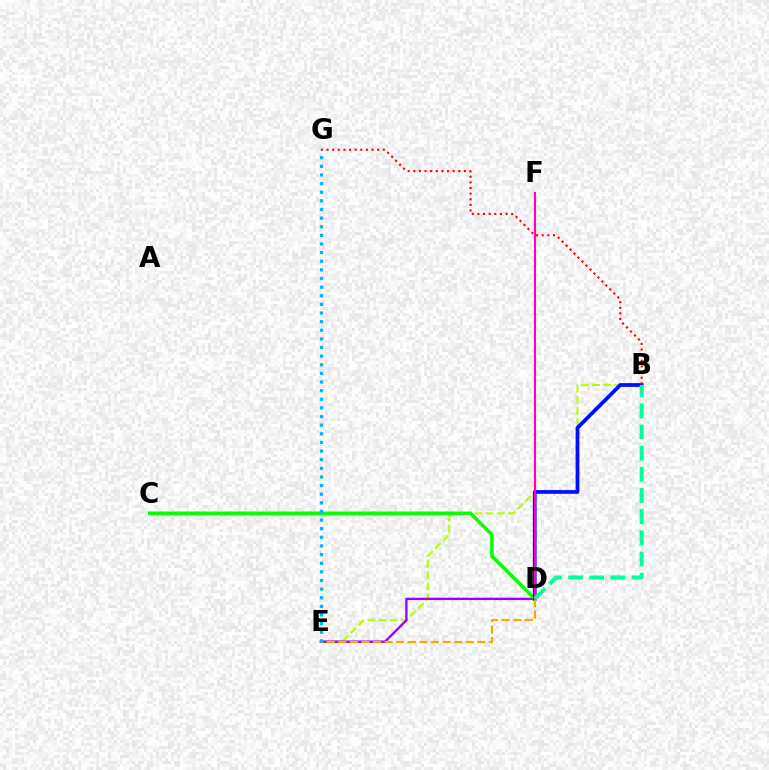{('B', 'E'): [{'color': '#b3ff00', 'line_style': 'dashed', 'thickness': 1.51}], ('D', 'E'): [{'color': '#9b00ff', 'line_style': 'solid', 'thickness': 1.69}, {'color': '#ffa500', 'line_style': 'dashed', 'thickness': 1.57}], ('C', 'D'): [{'color': '#08ff00', 'line_style': 'solid', 'thickness': 2.58}], ('B', 'D'): [{'color': '#0010ff', 'line_style': 'solid', 'thickness': 2.71}, {'color': '#00ff9d', 'line_style': 'dashed', 'thickness': 2.87}], ('D', 'F'): [{'color': '#ff00bd', 'line_style': 'solid', 'thickness': 1.53}], ('B', 'G'): [{'color': '#ff0000', 'line_style': 'dotted', 'thickness': 1.53}], ('E', 'G'): [{'color': '#00b5ff', 'line_style': 'dotted', 'thickness': 2.34}]}